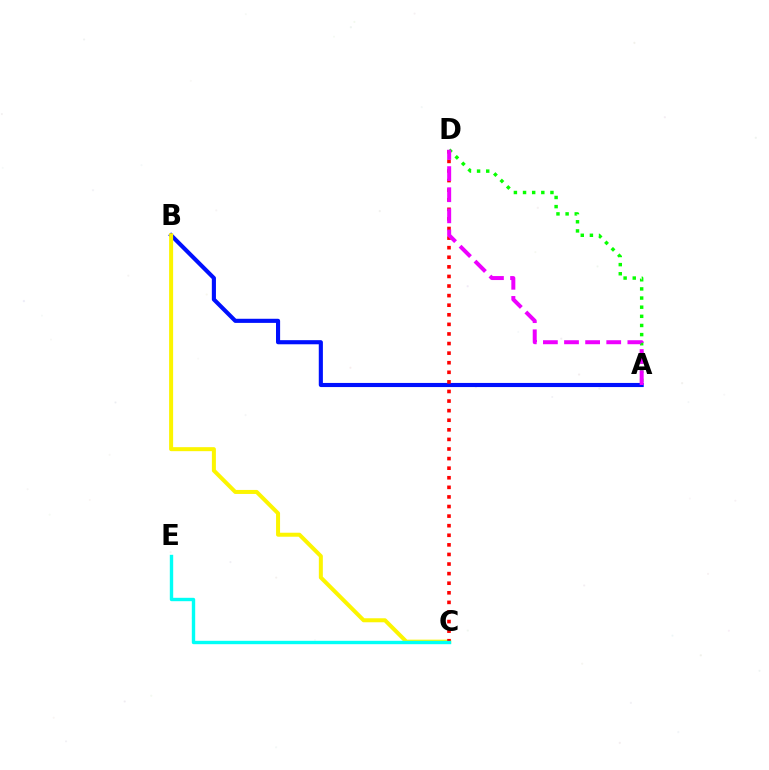{('A', 'B'): [{'color': '#0010ff', 'line_style': 'solid', 'thickness': 2.96}], ('B', 'C'): [{'color': '#fcf500', 'line_style': 'solid', 'thickness': 2.88}], ('C', 'D'): [{'color': '#ff0000', 'line_style': 'dotted', 'thickness': 2.6}], ('A', 'D'): [{'color': '#08ff00', 'line_style': 'dotted', 'thickness': 2.48}, {'color': '#ee00ff', 'line_style': 'dashed', 'thickness': 2.87}], ('C', 'E'): [{'color': '#00fff6', 'line_style': 'solid', 'thickness': 2.43}]}